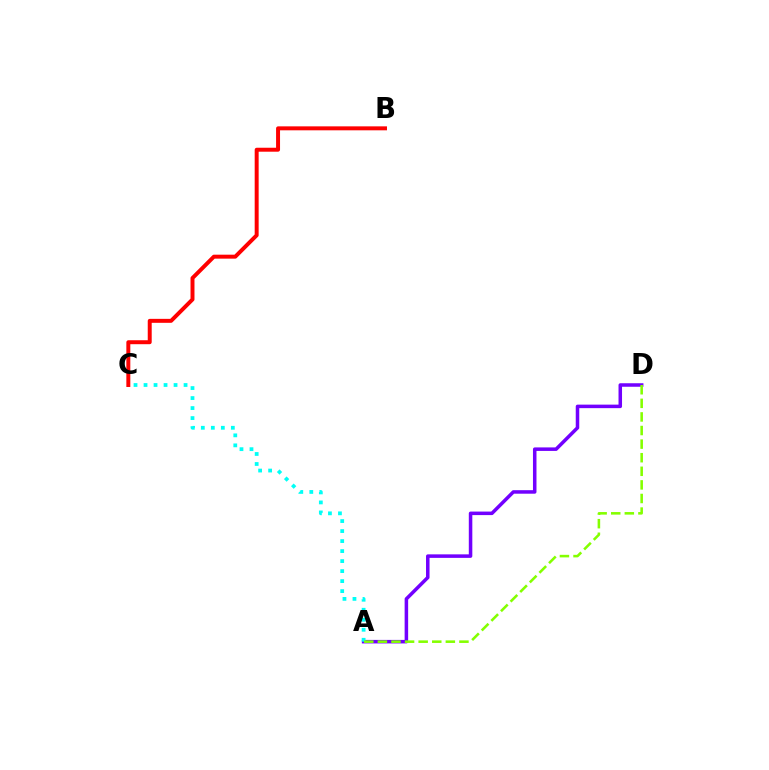{('A', 'D'): [{'color': '#7200ff', 'line_style': 'solid', 'thickness': 2.53}, {'color': '#84ff00', 'line_style': 'dashed', 'thickness': 1.85}], ('B', 'C'): [{'color': '#ff0000', 'line_style': 'solid', 'thickness': 2.85}], ('A', 'C'): [{'color': '#00fff6', 'line_style': 'dotted', 'thickness': 2.72}]}